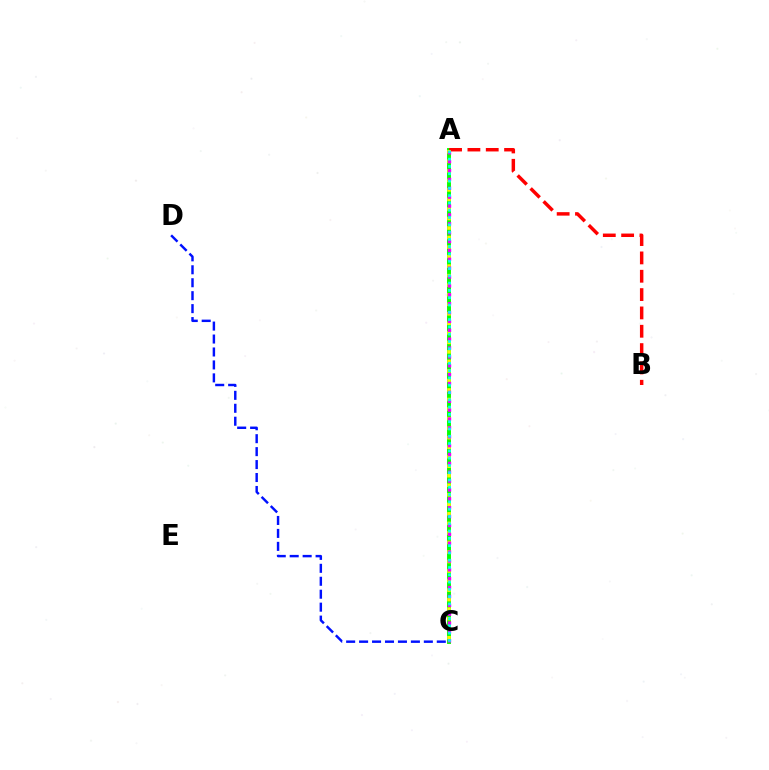{('C', 'D'): [{'color': '#0010ff', 'line_style': 'dashed', 'thickness': 1.76}], ('A', 'C'): [{'color': '#08ff00', 'line_style': 'solid', 'thickness': 2.82}, {'color': '#fcf500', 'line_style': 'dotted', 'thickness': 2.59}, {'color': '#ee00ff', 'line_style': 'dotted', 'thickness': 2.41}, {'color': '#00fff6', 'line_style': 'dotted', 'thickness': 1.98}], ('A', 'B'): [{'color': '#ff0000', 'line_style': 'dashed', 'thickness': 2.49}]}